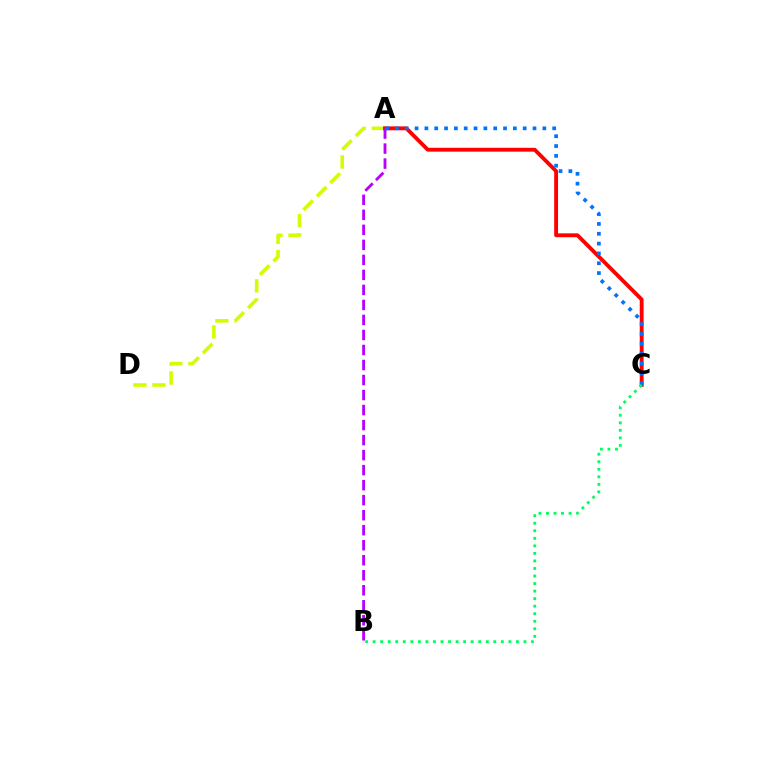{('A', 'D'): [{'color': '#d1ff00', 'line_style': 'dashed', 'thickness': 2.59}], ('A', 'C'): [{'color': '#ff0000', 'line_style': 'solid', 'thickness': 2.78}, {'color': '#0074ff', 'line_style': 'dotted', 'thickness': 2.67}], ('A', 'B'): [{'color': '#b900ff', 'line_style': 'dashed', 'thickness': 2.04}], ('B', 'C'): [{'color': '#00ff5c', 'line_style': 'dotted', 'thickness': 2.05}]}